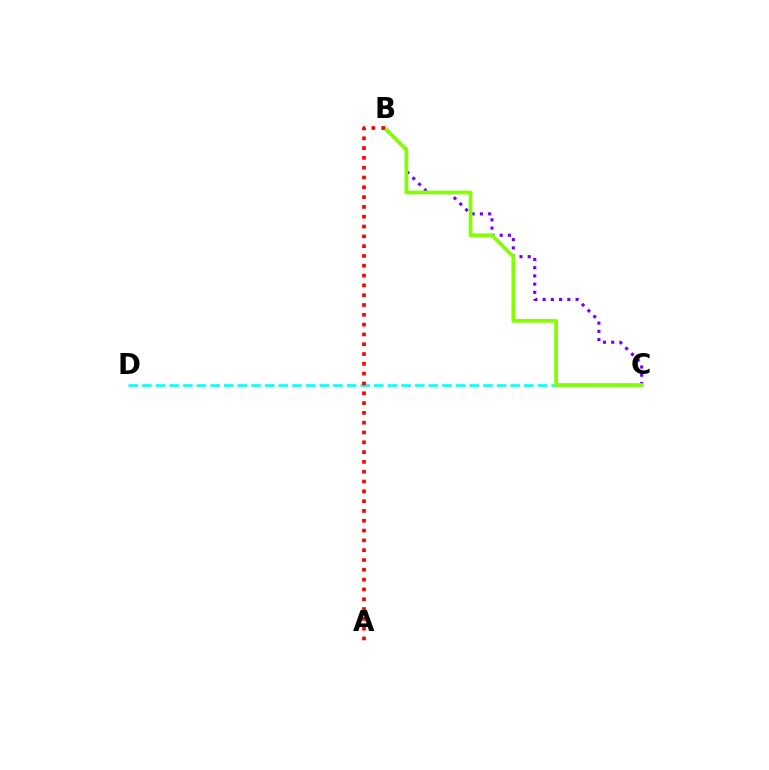{('C', 'D'): [{'color': '#00fff6', 'line_style': 'dashed', 'thickness': 1.85}], ('B', 'C'): [{'color': '#7200ff', 'line_style': 'dotted', 'thickness': 2.24}, {'color': '#84ff00', 'line_style': 'solid', 'thickness': 2.7}], ('A', 'B'): [{'color': '#ff0000', 'line_style': 'dotted', 'thickness': 2.66}]}